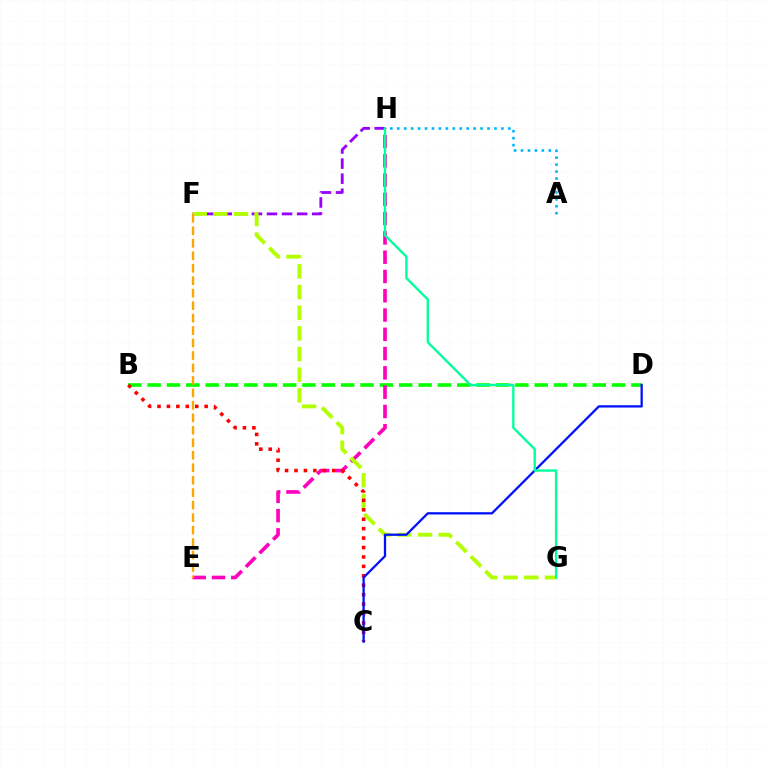{('B', 'D'): [{'color': '#08ff00', 'line_style': 'dashed', 'thickness': 2.63}], ('F', 'H'): [{'color': '#9b00ff', 'line_style': 'dashed', 'thickness': 2.05}], ('E', 'H'): [{'color': '#ff00bd', 'line_style': 'dashed', 'thickness': 2.62}], ('F', 'G'): [{'color': '#b3ff00', 'line_style': 'dashed', 'thickness': 2.81}], ('B', 'C'): [{'color': '#ff0000', 'line_style': 'dotted', 'thickness': 2.56}], ('C', 'D'): [{'color': '#0010ff', 'line_style': 'solid', 'thickness': 1.64}], ('E', 'F'): [{'color': '#ffa500', 'line_style': 'dashed', 'thickness': 1.69}], ('G', 'H'): [{'color': '#00ff9d', 'line_style': 'solid', 'thickness': 1.69}], ('A', 'H'): [{'color': '#00b5ff', 'line_style': 'dotted', 'thickness': 1.89}]}